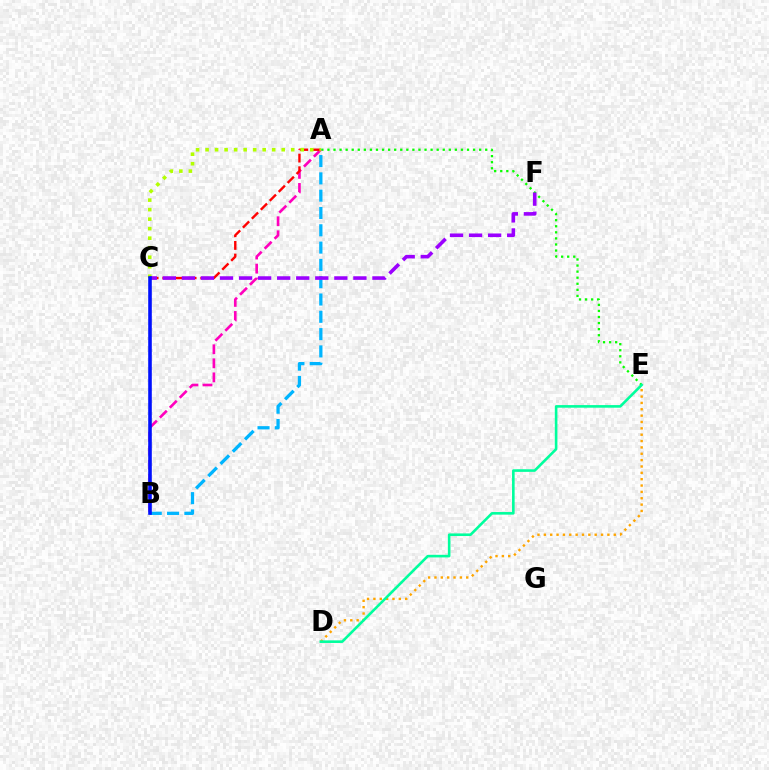{('A', 'E'): [{'color': '#08ff00', 'line_style': 'dotted', 'thickness': 1.65}], ('A', 'B'): [{'color': '#ff00bd', 'line_style': 'dashed', 'thickness': 1.91}, {'color': '#00b5ff', 'line_style': 'dashed', 'thickness': 2.35}], ('A', 'C'): [{'color': '#ff0000', 'line_style': 'dashed', 'thickness': 1.72}, {'color': '#b3ff00', 'line_style': 'dotted', 'thickness': 2.59}], ('D', 'E'): [{'color': '#ffa500', 'line_style': 'dotted', 'thickness': 1.73}, {'color': '#00ff9d', 'line_style': 'solid', 'thickness': 1.88}], ('C', 'F'): [{'color': '#9b00ff', 'line_style': 'dashed', 'thickness': 2.59}], ('B', 'C'): [{'color': '#0010ff', 'line_style': 'solid', 'thickness': 2.59}]}